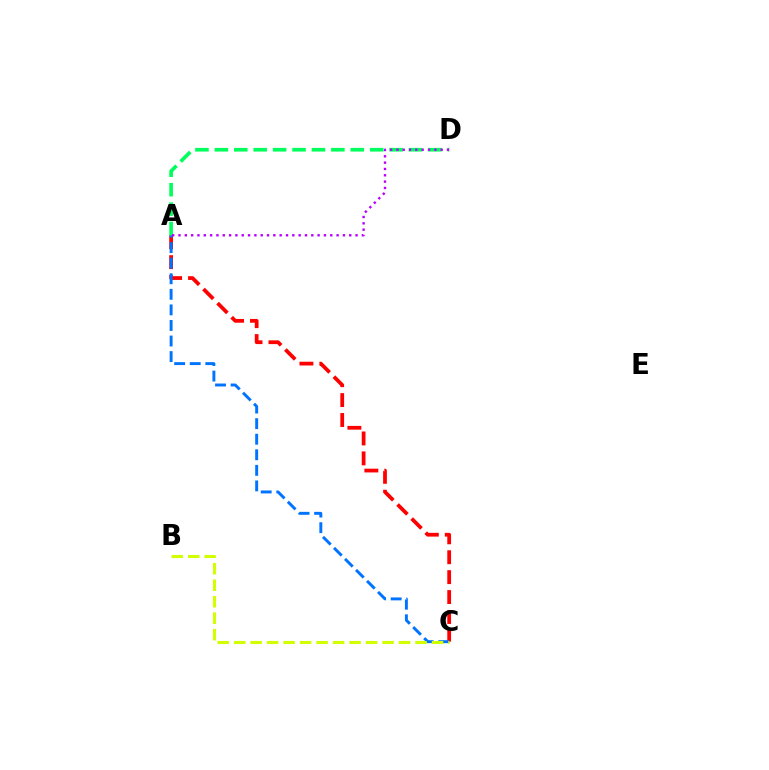{('A', 'C'): [{'color': '#ff0000', 'line_style': 'dashed', 'thickness': 2.71}, {'color': '#0074ff', 'line_style': 'dashed', 'thickness': 2.11}], ('A', 'D'): [{'color': '#00ff5c', 'line_style': 'dashed', 'thickness': 2.64}, {'color': '#b900ff', 'line_style': 'dotted', 'thickness': 1.72}], ('B', 'C'): [{'color': '#d1ff00', 'line_style': 'dashed', 'thickness': 2.24}]}